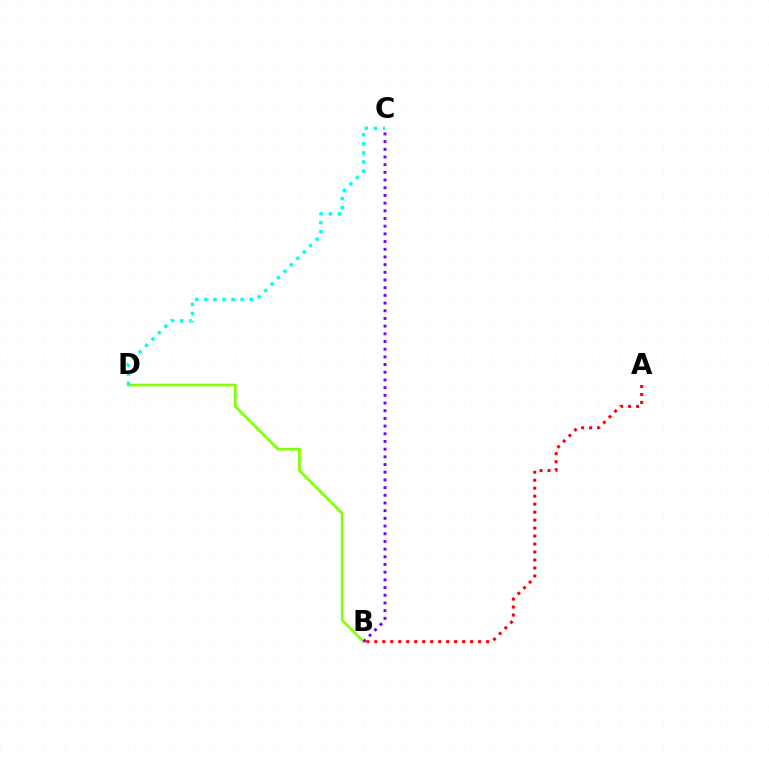{('B', 'D'): [{'color': '#84ff00', 'line_style': 'solid', 'thickness': 1.94}], ('C', 'D'): [{'color': '#00fff6', 'line_style': 'dotted', 'thickness': 2.47}], ('B', 'C'): [{'color': '#7200ff', 'line_style': 'dotted', 'thickness': 2.09}], ('A', 'B'): [{'color': '#ff0000', 'line_style': 'dotted', 'thickness': 2.17}]}